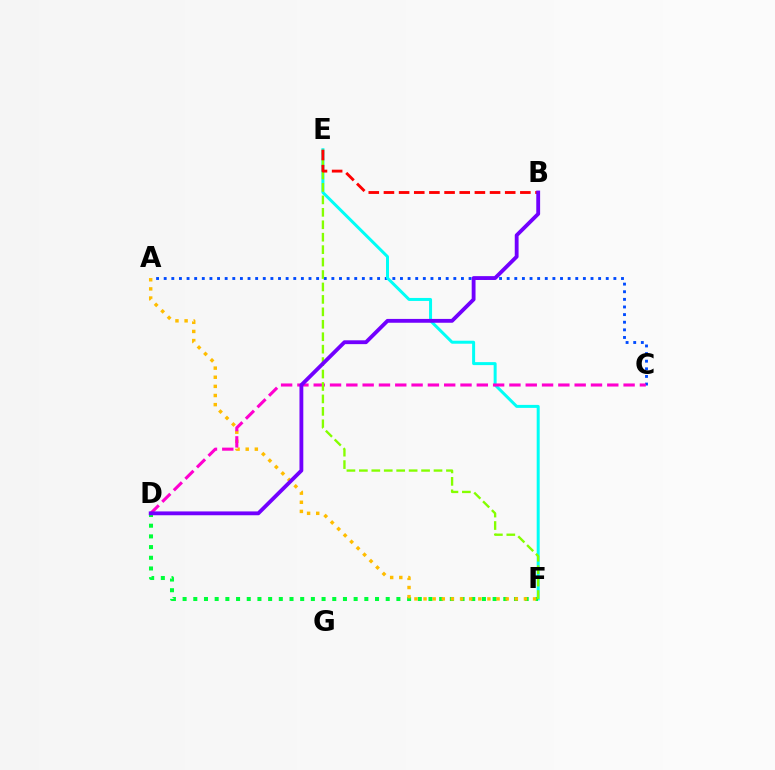{('A', 'C'): [{'color': '#004bff', 'line_style': 'dotted', 'thickness': 2.07}], ('E', 'F'): [{'color': '#00fff6', 'line_style': 'solid', 'thickness': 2.15}, {'color': '#84ff00', 'line_style': 'dashed', 'thickness': 1.69}], ('D', 'F'): [{'color': '#00ff39', 'line_style': 'dotted', 'thickness': 2.9}], ('A', 'F'): [{'color': '#ffbd00', 'line_style': 'dotted', 'thickness': 2.48}], ('C', 'D'): [{'color': '#ff00cf', 'line_style': 'dashed', 'thickness': 2.22}], ('B', 'E'): [{'color': '#ff0000', 'line_style': 'dashed', 'thickness': 2.06}], ('B', 'D'): [{'color': '#7200ff', 'line_style': 'solid', 'thickness': 2.76}]}